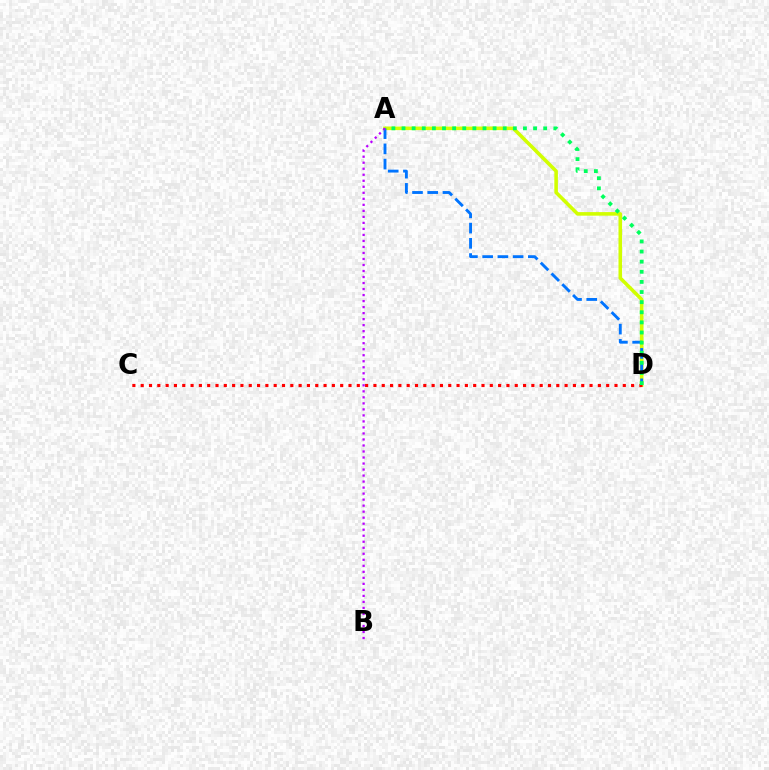{('A', 'D'): [{'color': '#d1ff00', 'line_style': 'solid', 'thickness': 2.57}, {'color': '#0074ff', 'line_style': 'dashed', 'thickness': 2.07}, {'color': '#00ff5c', 'line_style': 'dotted', 'thickness': 2.75}], ('A', 'B'): [{'color': '#b900ff', 'line_style': 'dotted', 'thickness': 1.63}], ('C', 'D'): [{'color': '#ff0000', 'line_style': 'dotted', 'thickness': 2.26}]}